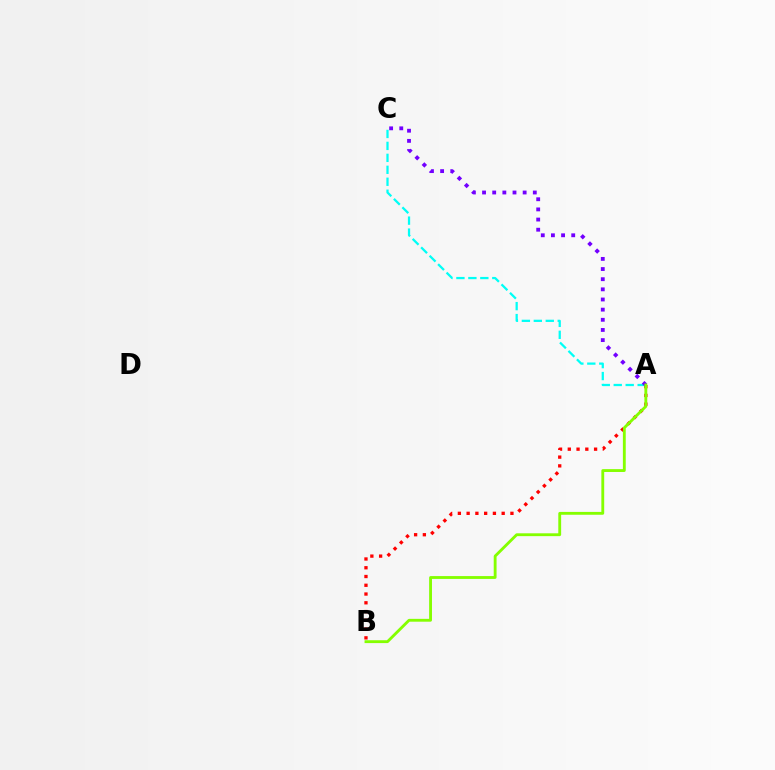{('A', 'C'): [{'color': '#00fff6', 'line_style': 'dashed', 'thickness': 1.62}, {'color': '#7200ff', 'line_style': 'dotted', 'thickness': 2.76}], ('A', 'B'): [{'color': '#ff0000', 'line_style': 'dotted', 'thickness': 2.38}, {'color': '#84ff00', 'line_style': 'solid', 'thickness': 2.05}]}